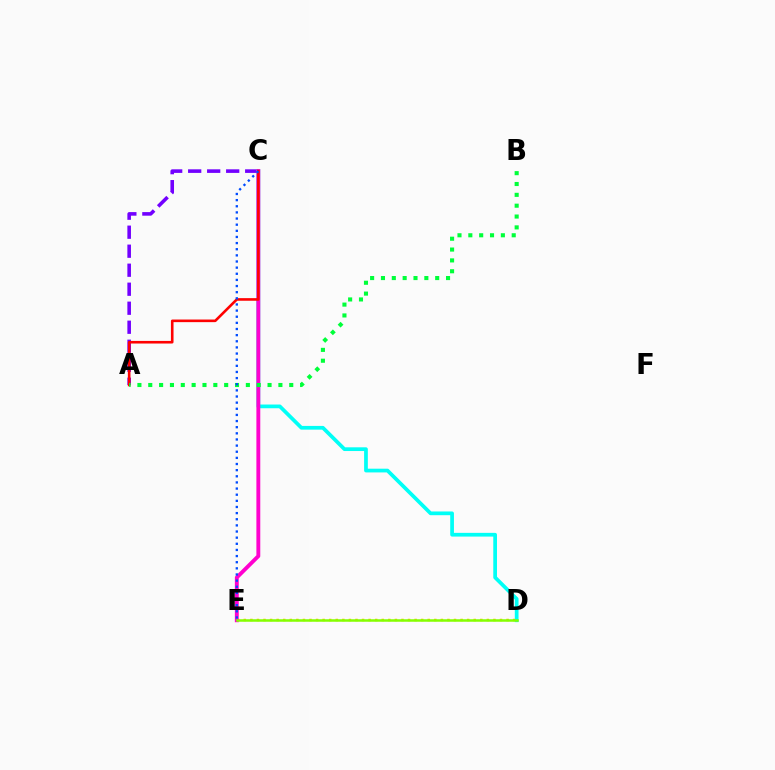{('A', 'C'): [{'color': '#7200ff', 'line_style': 'dashed', 'thickness': 2.58}, {'color': '#ff0000', 'line_style': 'solid', 'thickness': 1.88}], ('D', 'E'): [{'color': '#ffbd00', 'line_style': 'dotted', 'thickness': 1.78}, {'color': '#84ff00', 'line_style': 'solid', 'thickness': 1.81}], ('C', 'D'): [{'color': '#00fff6', 'line_style': 'solid', 'thickness': 2.68}], ('C', 'E'): [{'color': '#ff00cf', 'line_style': 'solid', 'thickness': 2.79}, {'color': '#004bff', 'line_style': 'dotted', 'thickness': 1.67}], ('A', 'B'): [{'color': '#00ff39', 'line_style': 'dotted', 'thickness': 2.95}]}